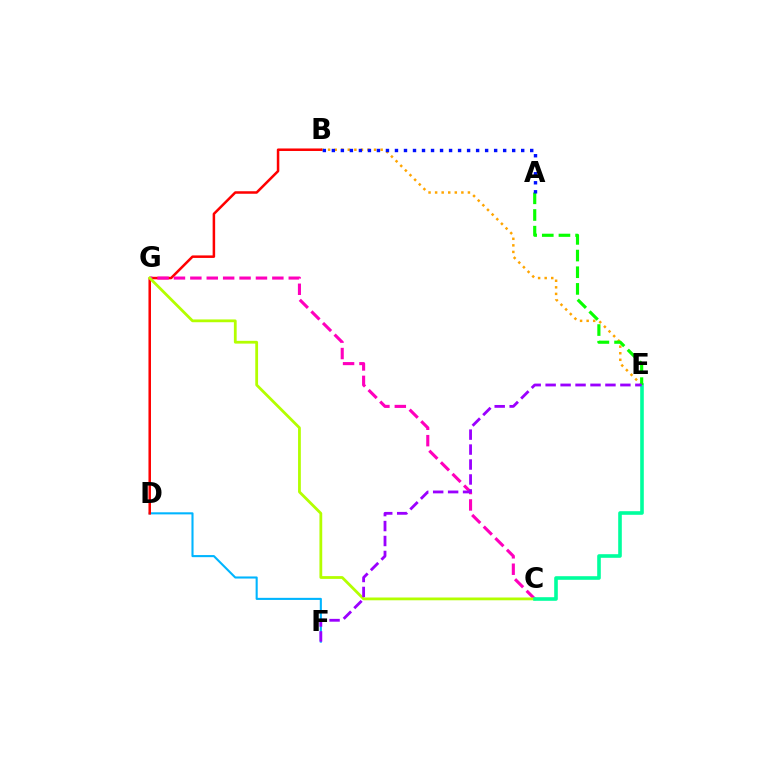{('D', 'F'): [{'color': '#00b5ff', 'line_style': 'solid', 'thickness': 1.51}], ('B', 'E'): [{'color': '#ffa500', 'line_style': 'dotted', 'thickness': 1.78}], ('B', 'D'): [{'color': '#ff0000', 'line_style': 'solid', 'thickness': 1.81}], ('C', 'G'): [{'color': '#ff00bd', 'line_style': 'dashed', 'thickness': 2.23}, {'color': '#b3ff00', 'line_style': 'solid', 'thickness': 2.0}], ('C', 'E'): [{'color': '#00ff9d', 'line_style': 'solid', 'thickness': 2.6}], ('A', 'E'): [{'color': '#08ff00', 'line_style': 'dashed', 'thickness': 2.26}], ('E', 'F'): [{'color': '#9b00ff', 'line_style': 'dashed', 'thickness': 2.03}], ('A', 'B'): [{'color': '#0010ff', 'line_style': 'dotted', 'thickness': 2.45}]}